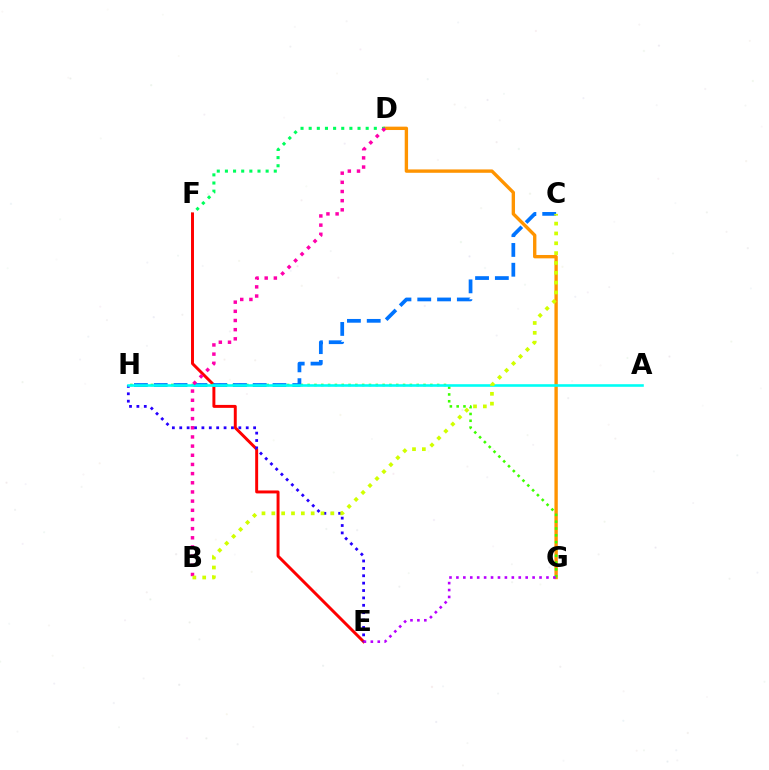{('D', 'G'): [{'color': '#ff9400', 'line_style': 'solid', 'thickness': 2.42}], ('D', 'F'): [{'color': '#00ff5c', 'line_style': 'dotted', 'thickness': 2.21}], ('E', 'F'): [{'color': '#ff0000', 'line_style': 'solid', 'thickness': 2.12}], ('E', 'H'): [{'color': '#2500ff', 'line_style': 'dotted', 'thickness': 2.01}], ('G', 'H'): [{'color': '#3dff00', 'line_style': 'dotted', 'thickness': 1.85}], ('C', 'H'): [{'color': '#0074ff', 'line_style': 'dashed', 'thickness': 2.69}], ('A', 'H'): [{'color': '#00fff6', 'line_style': 'solid', 'thickness': 1.87}], ('E', 'G'): [{'color': '#b900ff', 'line_style': 'dotted', 'thickness': 1.88}], ('B', 'D'): [{'color': '#ff00ac', 'line_style': 'dotted', 'thickness': 2.49}], ('B', 'C'): [{'color': '#d1ff00', 'line_style': 'dotted', 'thickness': 2.67}]}